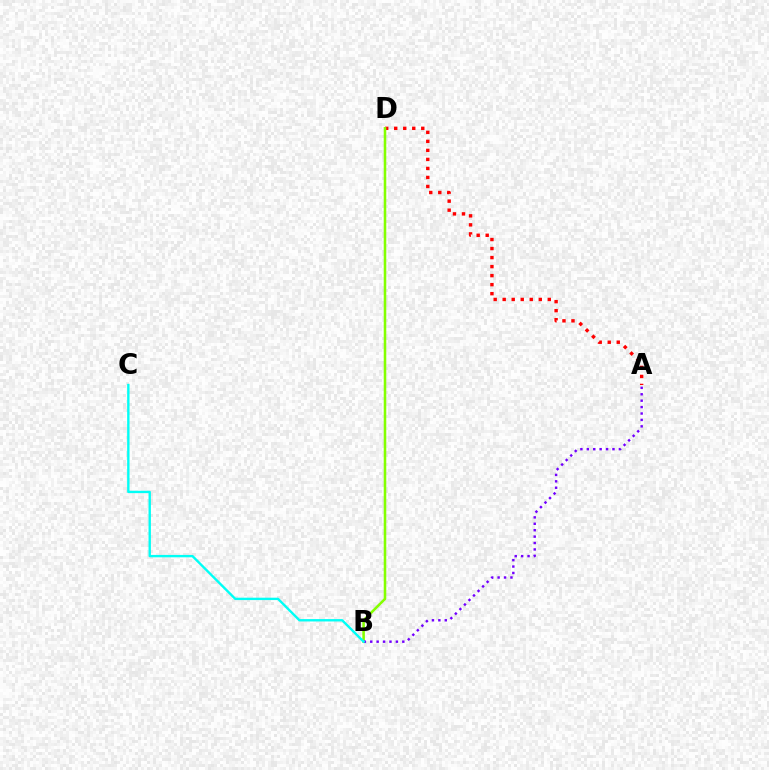{('A', 'D'): [{'color': '#ff0000', 'line_style': 'dotted', 'thickness': 2.45}], ('B', 'D'): [{'color': '#84ff00', 'line_style': 'solid', 'thickness': 1.84}], ('A', 'B'): [{'color': '#7200ff', 'line_style': 'dotted', 'thickness': 1.74}], ('B', 'C'): [{'color': '#00fff6', 'line_style': 'solid', 'thickness': 1.71}]}